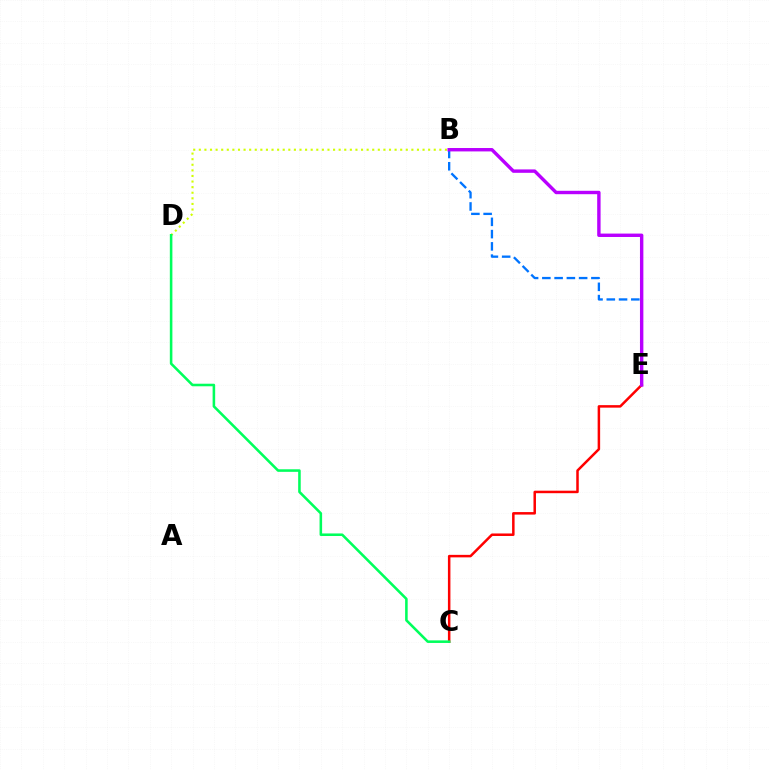{('B', 'D'): [{'color': '#d1ff00', 'line_style': 'dotted', 'thickness': 1.52}], ('B', 'E'): [{'color': '#0074ff', 'line_style': 'dashed', 'thickness': 1.67}, {'color': '#b900ff', 'line_style': 'solid', 'thickness': 2.45}], ('C', 'E'): [{'color': '#ff0000', 'line_style': 'solid', 'thickness': 1.8}], ('C', 'D'): [{'color': '#00ff5c', 'line_style': 'solid', 'thickness': 1.85}]}